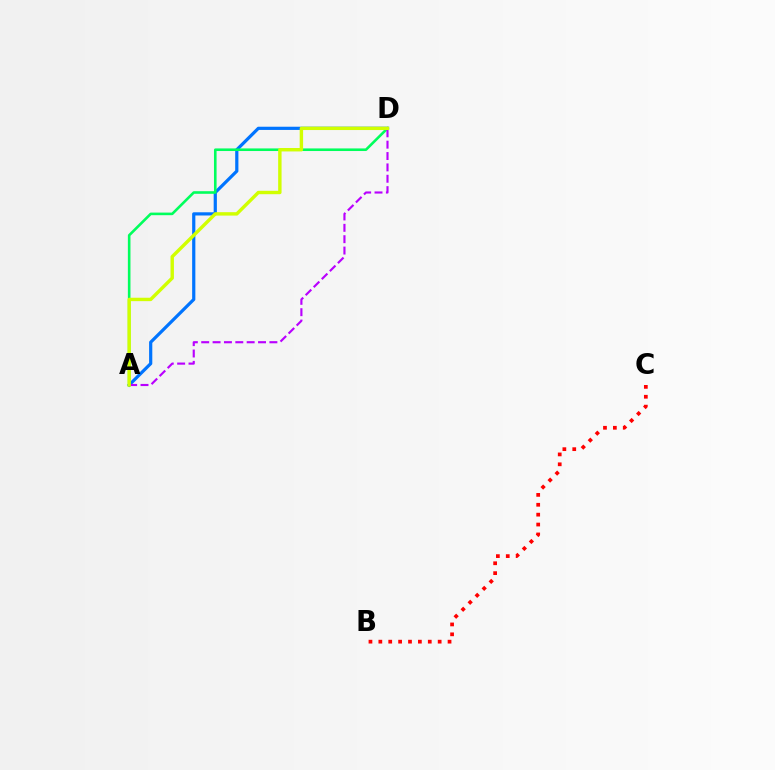{('A', 'D'): [{'color': '#0074ff', 'line_style': 'solid', 'thickness': 2.31}, {'color': '#00ff5c', 'line_style': 'solid', 'thickness': 1.87}, {'color': '#b900ff', 'line_style': 'dashed', 'thickness': 1.54}, {'color': '#d1ff00', 'line_style': 'solid', 'thickness': 2.45}], ('B', 'C'): [{'color': '#ff0000', 'line_style': 'dotted', 'thickness': 2.69}]}